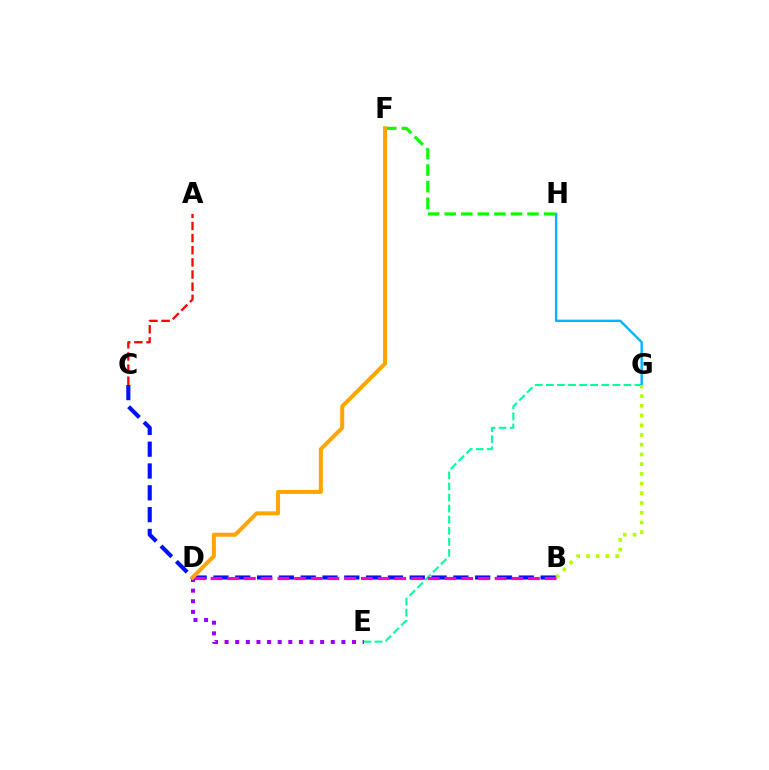{('E', 'G'): [{'color': '#00ff9d', 'line_style': 'dashed', 'thickness': 1.5}], ('G', 'H'): [{'color': '#00b5ff', 'line_style': 'solid', 'thickness': 1.72}], ('B', 'G'): [{'color': '#b3ff00', 'line_style': 'dotted', 'thickness': 2.64}], ('B', 'C'): [{'color': '#0010ff', 'line_style': 'dashed', 'thickness': 2.96}], ('B', 'D'): [{'color': '#ff00bd', 'line_style': 'dashed', 'thickness': 2.27}], ('A', 'C'): [{'color': '#ff0000', 'line_style': 'dashed', 'thickness': 1.65}], ('F', 'H'): [{'color': '#08ff00', 'line_style': 'dashed', 'thickness': 2.25}], ('D', 'E'): [{'color': '#9b00ff', 'line_style': 'dotted', 'thickness': 2.89}], ('D', 'F'): [{'color': '#ffa500', 'line_style': 'solid', 'thickness': 2.89}]}